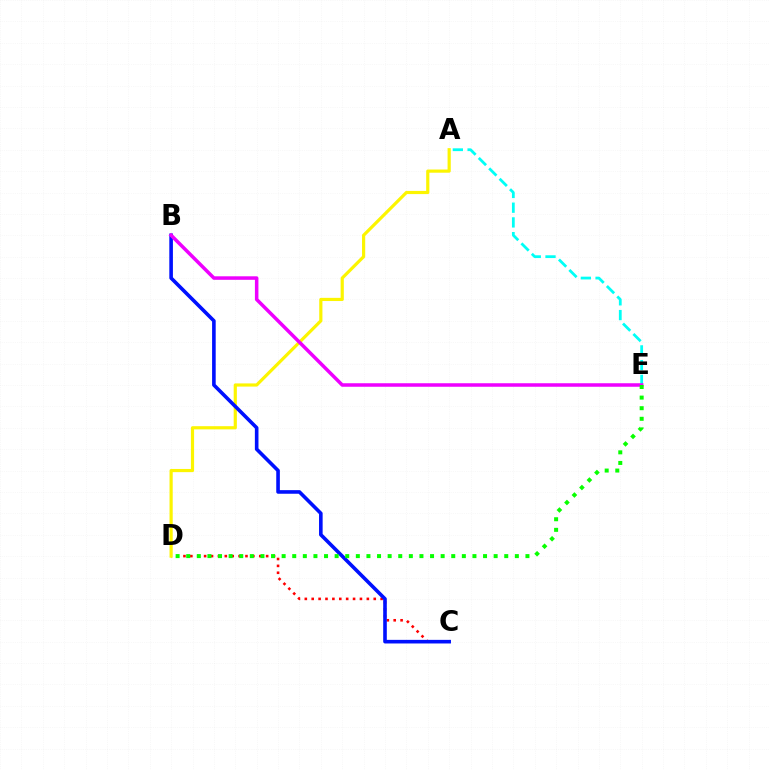{('C', 'D'): [{'color': '#ff0000', 'line_style': 'dotted', 'thickness': 1.87}], ('A', 'D'): [{'color': '#fcf500', 'line_style': 'solid', 'thickness': 2.29}], ('A', 'E'): [{'color': '#00fff6', 'line_style': 'dashed', 'thickness': 2.0}], ('B', 'C'): [{'color': '#0010ff', 'line_style': 'solid', 'thickness': 2.6}], ('B', 'E'): [{'color': '#ee00ff', 'line_style': 'solid', 'thickness': 2.53}], ('D', 'E'): [{'color': '#08ff00', 'line_style': 'dotted', 'thickness': 2.88}]}